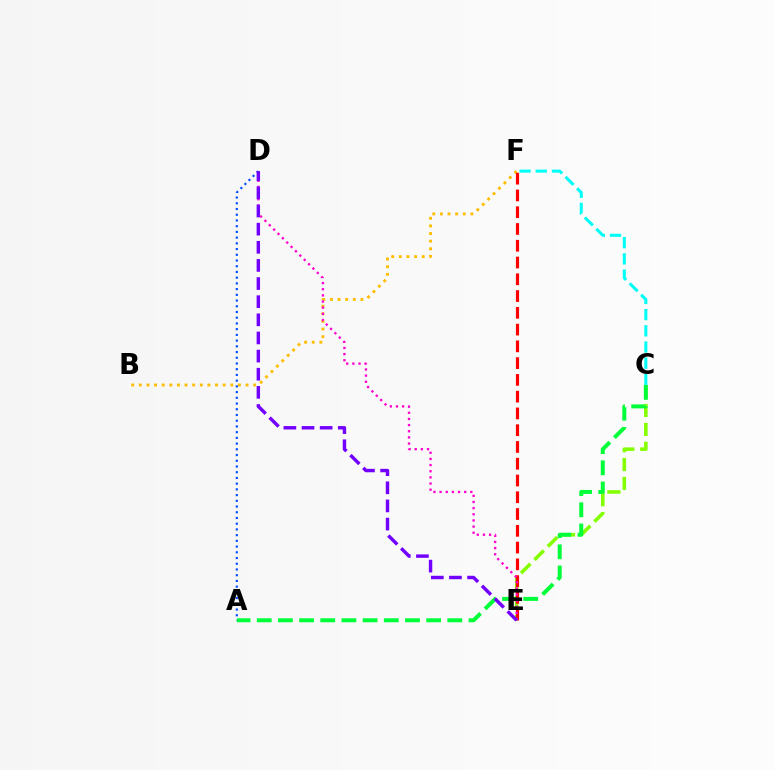{('B', 'F'): [{'color': '#ffbd00', 'line_style': 'dotted', 'thickness': 2.07}], ('C', 'E'): [{'color': '#84ff00', 'line_style': 'dashed', 'thickness': 2.57}], ('A', 'C'): [{'color': '#00ff39', 'line_style': 'dashed', 'thickness': 2.88}], ('E', 'F'): [{'color': '#ff0000', 'line_style': 'dashed', 'thickness': 2.28}], ('C', 'F'): [{'color': '#00fff6', 'line_style': 'dashed', 'thickness': 2.2}], ('D', 'E'): [{'color': '#ff00cf', 'line_style': 'dotted', 'thickness': 1.67}, {'color': '#7200ff', 'line_style': 'dashed', 'thickness': 2.46}], ('A', 'D'): [{'color': '#004bff', 'line_style': 'dotted', 'thickness': 1.55}]}